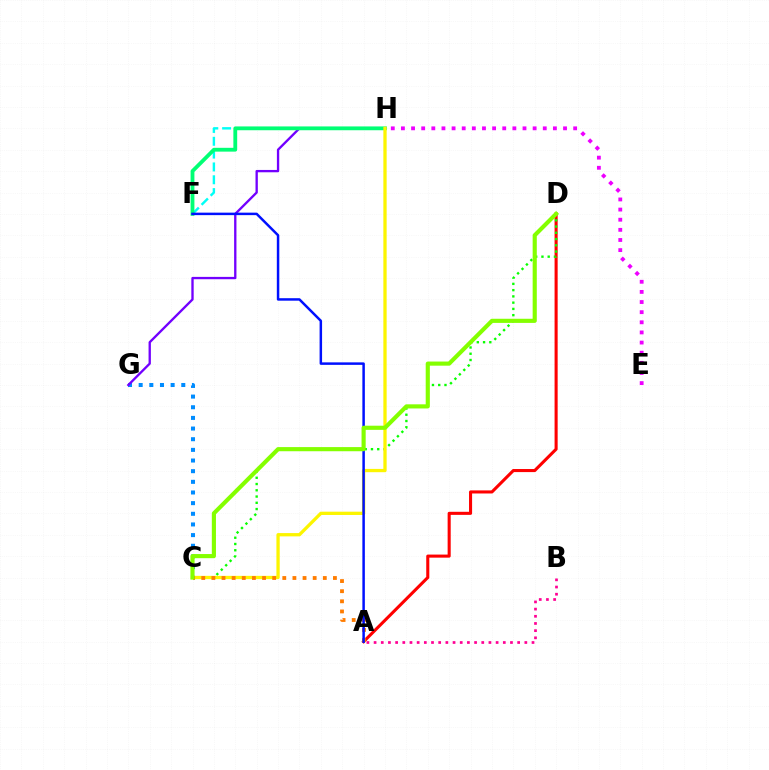{('E', 'H'): [{'color': '#ee00ff', 'line_style': 'dotted', 'thickness': 2.75}], ('F', 'H'): [{'color': '#00fff6', 'line_style': 'dashed', 'thickness': 1.74}, {'color': '#00ff74', 'line_style': 'solid', 'thickness': 2.74}], ('A', 'D'): [{'color': '#ff0000', 'line_style': 'solid', 'thickness': 2.21}], ('C', 'G'): [{'color': '#008cff', 'line_style': 'dotted', 'thickness': 2.89}], ('G', 'H'): [{'color': '#7200ff', 'line_style': 'solid', 'thickness': 1.68}], ('C', 'D'): [{'color': '#08ff00', 'line_style': 'dotted', 'thickness': 1.7}, {'color': '#84ff00', 'line_style': 'solid', 'thickness': 2.98}], ('C', 'H'): [{'color': '#fcf500', 'line_style': 'solid', 'thickness': 2.37}], ('A', 'C'): [{'color': '#ff7c00', 'line_style': 'dotted', 'thickness': 2.75}], ('A', 'B'): [{'color': '#ff0094', 'line_style': 'dotted', 'thickness': 1.95}], ('A', 'F'): [{'color': '#0010ff', 'line_style': 'solid', 'thickness': 1.79}]}